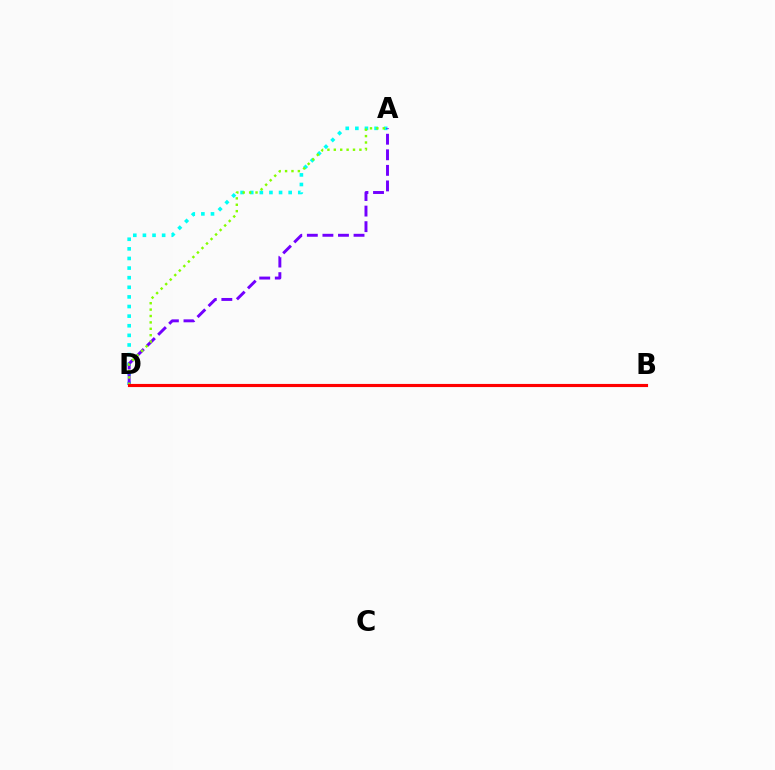{('A', 'D'): [{'color': '#00fff6', 'line_style': 'dotted', 'thickness': 2.61}, {'color': '#7200ff', 'line_style': 'dashed', 'thickness': 2.11}, {'color': '#84ff00', 'line_style': 'dotted', 'thickness': 1.74}], ('B', 'D'): [{'color': '#ff0000', 'line_style': 'solid', 'thickness': 2.26}]}